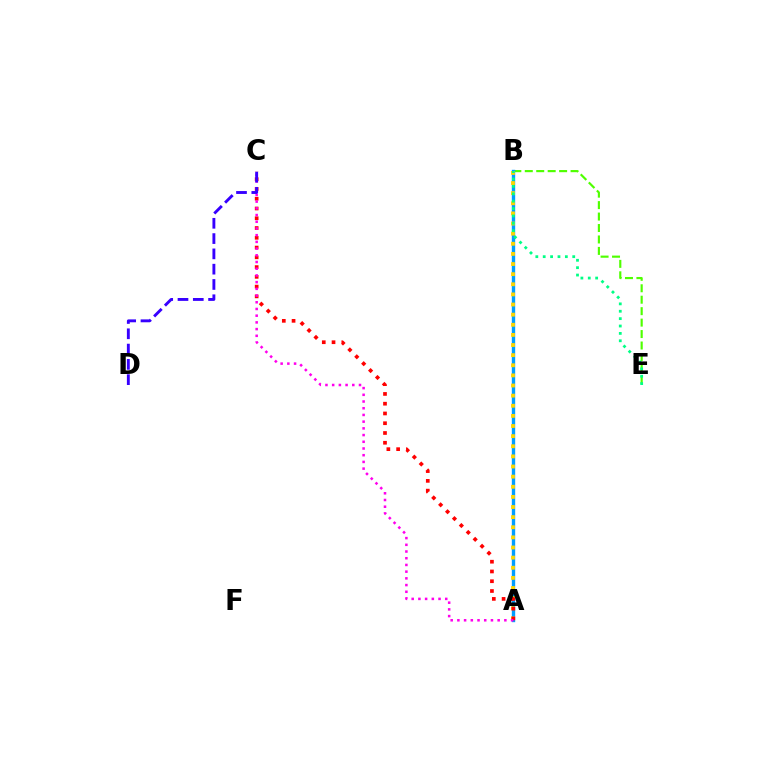{('B', 'E'): [{'color': '#4fff00', 'line_style': 'dashed', 'thickness': 1.56}, {'color': '#00ff86', 'line_style': 'dotted', 'thickness': 2.01}], ('A', 'B'): [{'color': '#009eff', 'line_style': 'solid', 'thickness': 2.43}, {'color': '#ffd500', 'line_style': 'dotted', 'thickness': 2.75}], ('A', 'C'): [{'color': '#ff0000', 'line_style': 'dotted', 'thickness': 2.65}, {'color': '#ff00ed', 'line_style': 'dotted', 'thickness': 1.82}], ('C', 'D'): [{'color': '#3700ff', 'line_style': 'dashed', 'thickness': 2.08}]}